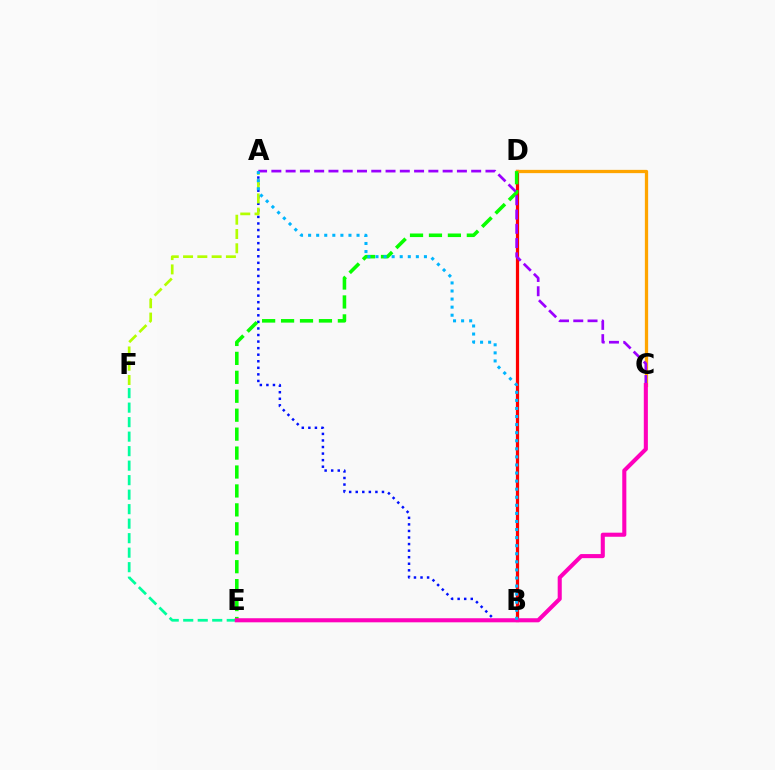{('E', 'F'): [{'color': '#00ff9d', 'line_style': 'dashed', 'thickness': 1.97}], ('A', 'B'): [{'color': '#0010ff', 'line_style': 'dotted', 'thickness': 1.78}, {'color': '#00b5ff', 'line_style': 'dotted', 'thickness': 2.19}], ('B', 'D'): [{'color': '#ff0000', 'line_style': 'solid', 'thickness': 2.31}], ('C', 'D'): [{'color': '#ffa500', 'line_style': 'solid', 'thickness': 2.36}], ('D', 'E'): [{'color': '#08ff00', 'line_style': 'dashed', 'thickness': 2.57}], ('A', 'F'): [{'color': '#b3ff00', 'line_style': 'dashed', 'thickness': 1.94}], ('A', 'C'): [{'color': '#9b00ff', 'line_style': 'dashed', 'thickness': 1.94}], ('C', 'E'): [{'color': '#ff00bd', 'line_style': 'solid', 'thickness': 2.94}]}